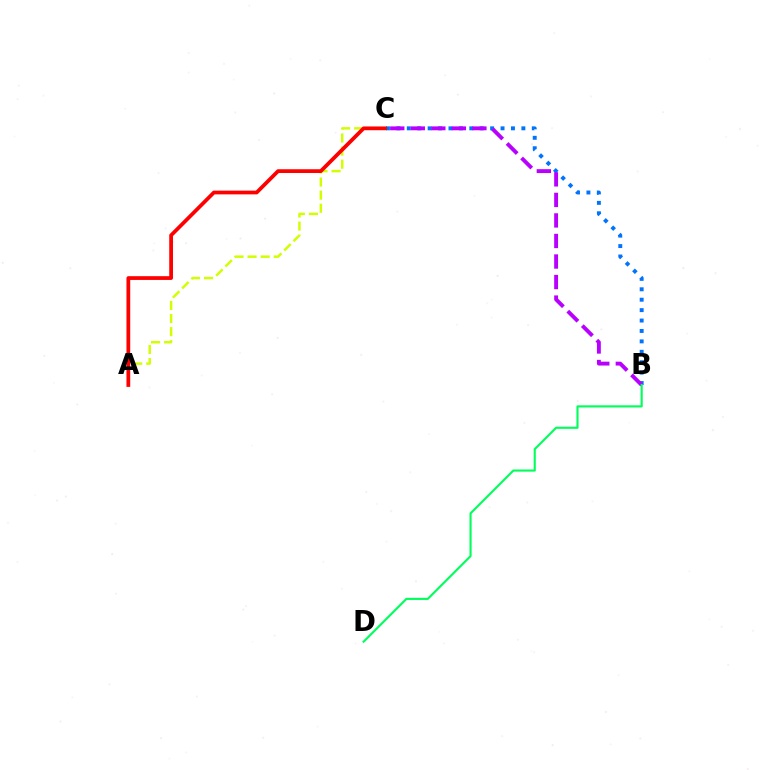{('A', 'C'): [{'color': '#d1ff00', 'line_style': 'dashed', 'thickness': 1.78}, {'color': '#ff0000', 'line_style': 'solid', 'thickness': 2.7}], ('B', 'C'): [{'color': '#0074ff', 'line_style': 'dotted', 'thickness': 2.83}, {'color': '#b900ff', 'line_style': 'dashed', 'thickness': 2.79}], ('B', 'D'): [{'color': '#00ff5c', 'line_style': 'solid', 'thickness': 1.53}]}